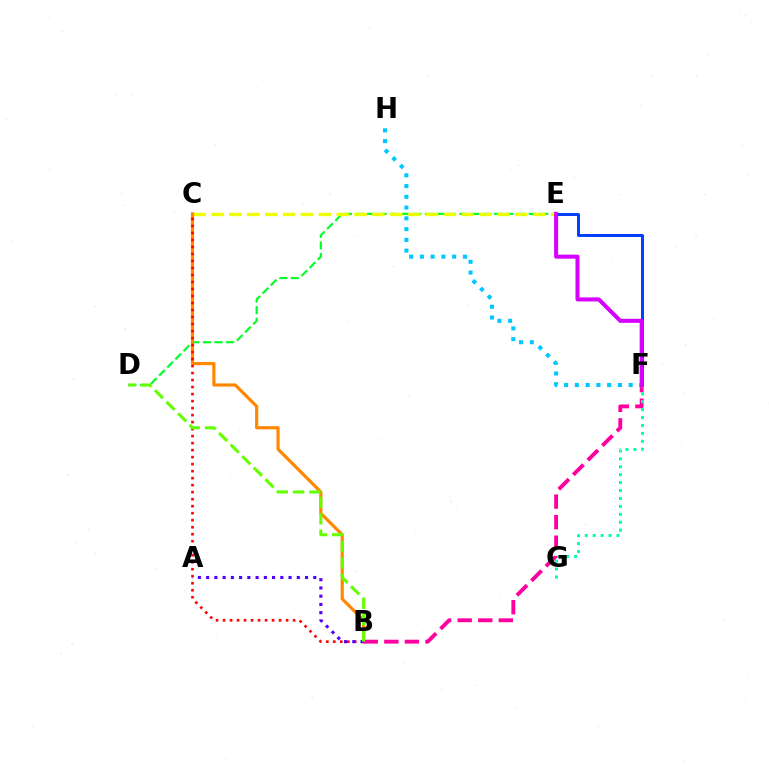{('D', 'E'): [{'color': '#00ff27', 'line_style': 'dashed', 'thickness': 1.57}], ('C', 'E'): [{'color': '#eeff00', 'line_style': 'dashed', 'thickness': 2.43}], ('B', 'C'): [{'color': '#ff8800', 'line_style': 'solid', 'thickness': 2.31}, {'color': '#ff0000', 'line_style': 'dotted', 'thickness': 1.9}], ('F', 'H'): [{'color': '#00c7ff', 'line_style': 'dotted', 'thickness': 2.92}], ('B', 'F'): [{'color': '#ff00a0', 'line_style': 'dashed', 'thickness': 2.79}], ('F', 'G'): [{'color': '#00ffaf', 'line_style': 'dotted', 'thickness': 2.15}], ('E', 'F'): [{'color': '#003fff', 'line_style': 'solid', 'thickness': 2.14}, {'color': '#d600ff', 'line_style': 'solid', 'thickness': 2.91}], ('A', 'B'): [{'color': '#4f00ff', 'line_style': 'dotted', 'thickness': 2.24}], ('B', 'D'): [{'color': '#66ff00', 'line_style': 'dashed', 'thickness': 2.22}]}